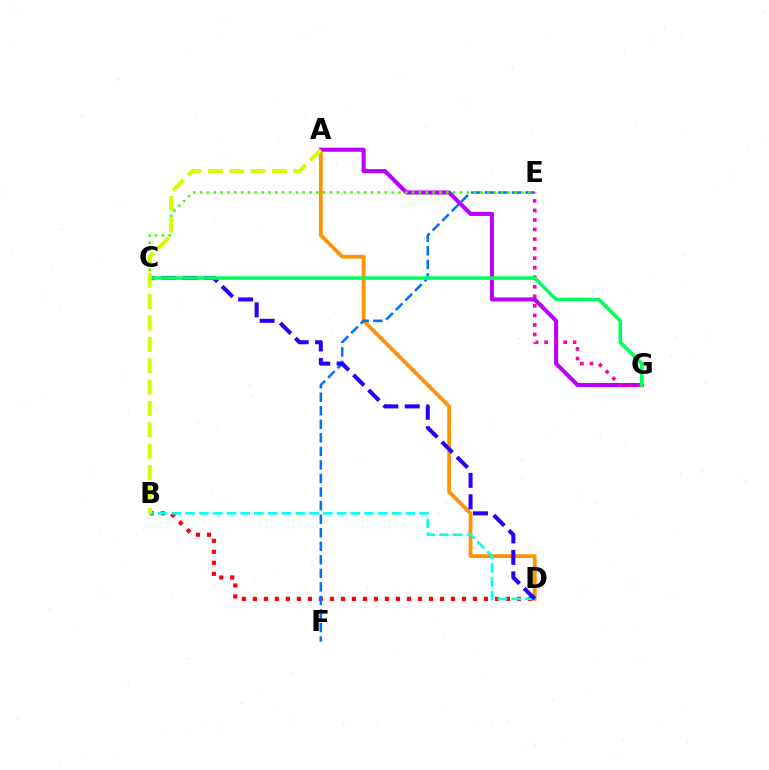{('A', 'D'): [{'color': '#ff9400', 'line_style': 'solid', 'thickness': 2.74}], ('B', 'D'): [{'color': '#ff0000', 'line_style': 'dotted', 'thickness': 2.99}, {'color': '#00fff6', 'line_style': 'dashed', 'thickness': 1.87}], ('E', 'F'): [{'color': '#0074ff', 'line_style': 'dashed', 'thickness': 1.84}], ('A', 'G'): [{'color': '#b900ff', 'line_style': 'solid', 'thickness': 2.93}], ('C', 'E'): [{'color': '#3dff00', 'line_style': 'dotted', 'thickness': 1.86}], ('C', 'D'): [{'color': '#2500ff', 'line_style': 'dashed', 'thickness': 2.91}], ('E', 'G'): [{'color': '#ff00ac', 'line_style': 'dotted', 'thickness': 2.59}], ('C', 'G'): [{'color': '#00ff5c', 'line_style': 'solid', 'thickness': 2.57}], ('A', 'B'): [{'color': '#d1ff00', 'line_style': 'dashed', 'thickness': 2.9}]}